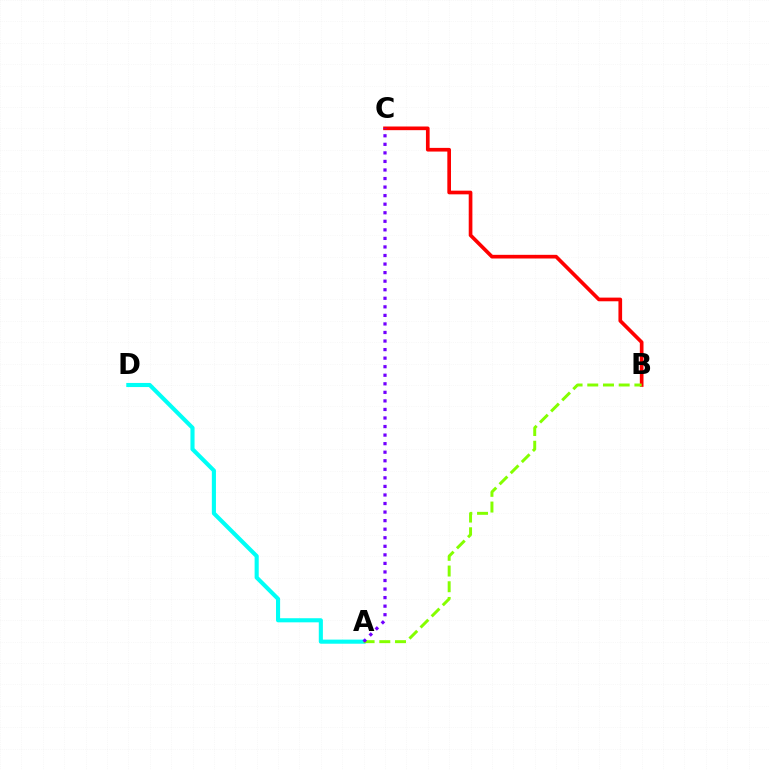{('A', 'D'): [{'color': '#00fff6', 'line_style': 'solid', 'thickness': 2.96}], ('B', 'C'): [{'color': '#ff0000', 'line_style': 'solid', 'thickness': 2.64}], ('A', 'B'): [{'color': '#84ff00', 'line_style': 'dashed', 'thickness': 2.13}], ('A', 'C'): [{'color': '#7200ff', 'line_style': 'dotted', 'thickness': 2.32}]}